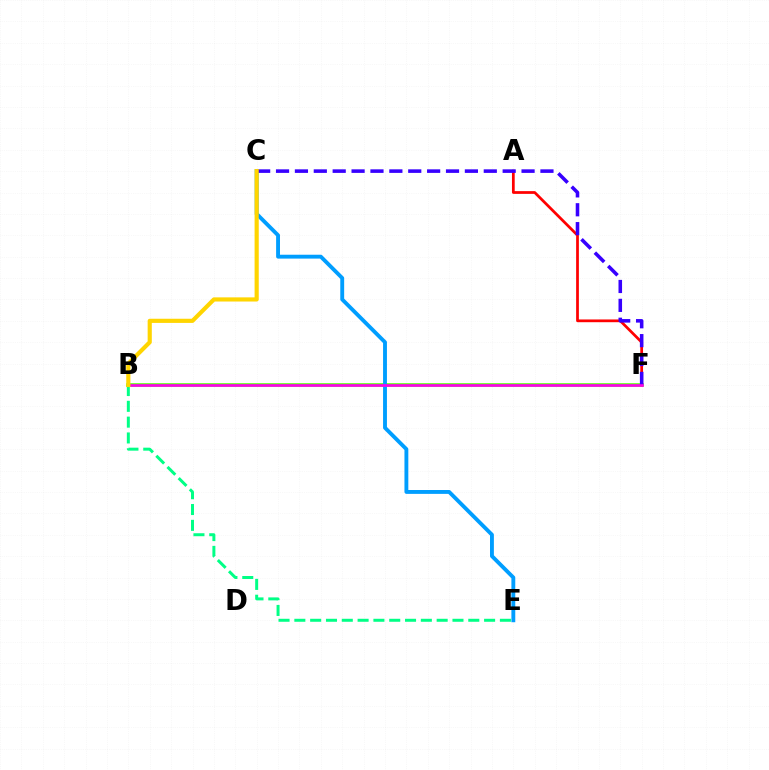{('B', 'F'): [{'color': '#4fff00', 'line_style': 'solid', 'thickness': 2.54}, {'color': '#ff00ed', 'line_style': 'solid', 'thickness': 1.89}], ('A', 'F'): [{'color': '#ff0000', 'line_style': 'solid', 'thickness': 1.97}], ('C', 'E'): [{'color': '#009eff', 'line_style': 'solid', 'thickness': 2.79}], ('C', 'F'): [{'color': '#3700ff', 'line_style': 'dashed', 'thickness': 2.57}], ('B', 'E'): [{'color': '#00ff86', 'line_style': 'dashed', 'thickness': 2.15}], ('B', 'C'): [{'color': '#ffd500', 'line_style': 'solid', 'thickness': 2.99}]}